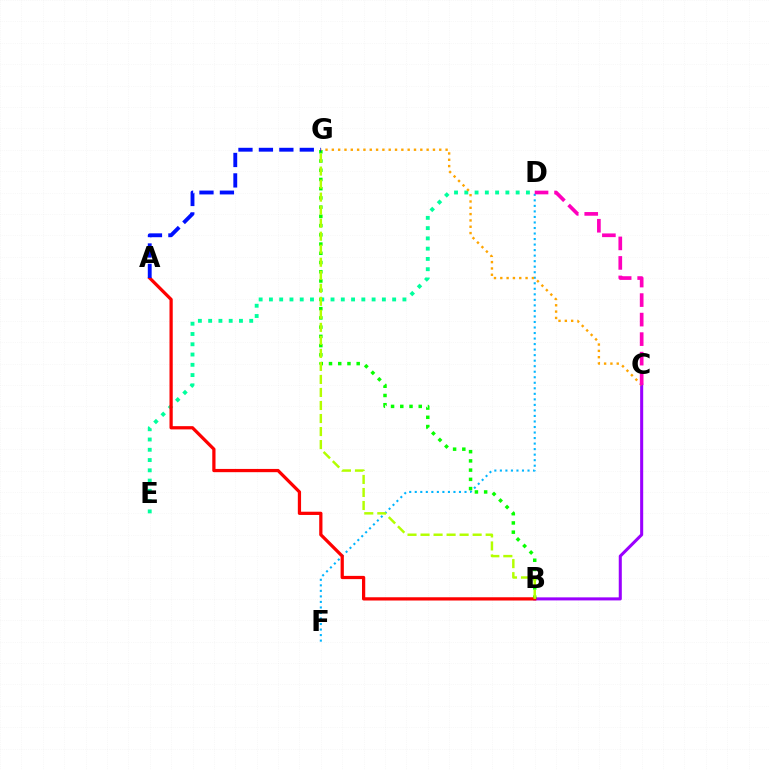{('B', 'C'): [{'color': '#9b00ff', 'line_style': 'solid', 'thickness': 2.2}], ('D', 'F'): [{'color': '#00b5ff', 'line_style': 'dotted', 'thickness': 1.5}], ('B', 'G'): [{'color': '#08ff00', 'line_style': 'dotted', 'thickness': 2.51}, {'color': '#b3ff00', 'line_style': 'dashed', 'thickness': 1.77}], ('D', 'E'): [{'color': '#00ff9d', 'line_style': 'dotted', 'thickness': 2.79}], ('A', 'B'): [{'color': '#ff0000', 'line_style': 'solid', 'thickness': 2.34}], ('A', 'G'): [{'color': '#0010ff', 'line_style': 'dashed', 'thickness': 2.78}], ('C', 'G'): [{'color': '#ffa500', 'line_style': 'dotted', 'thickness': 1.72}], ('C', 'D'): [{'color': '#ff00bd', 'line_style': 'dashed', 'thickness': 2.65}]}